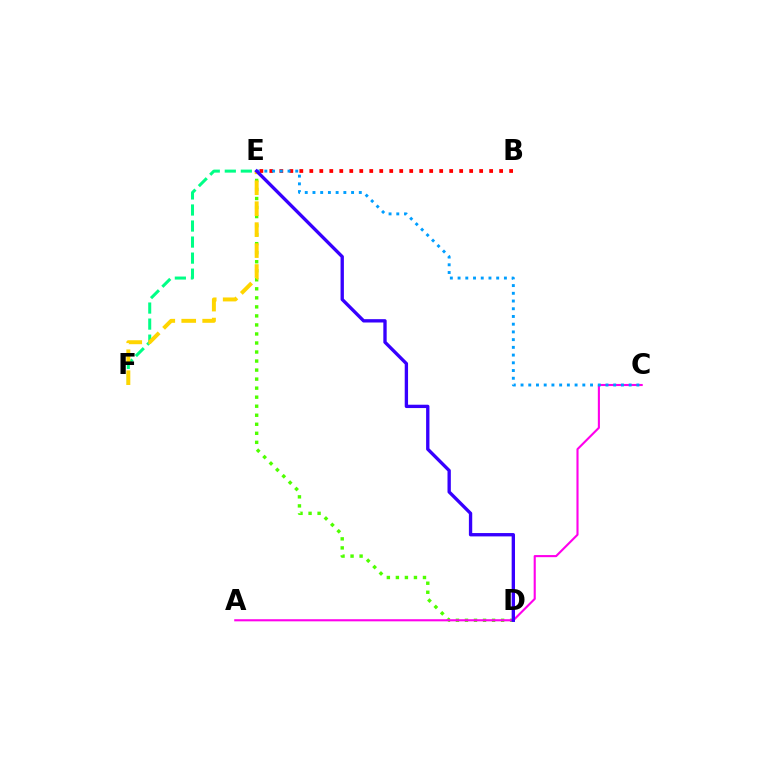{('B', 'E'): [{'color': '#ff0000', 'line_style': 'dotted', 'thickness': 2.71}], ('D', 'E'): [{'color': '#4fff00', 'line_style': 'dotted', 'thickness': 2.45}, {'color': '#3700ff', 'line_style': 'solid', 'thickness': 2.41}], ('E', 'F'): [{'color': '#00ff86', 'line_style': 'dashed', 'thickness': 2.18}, {'color': '#ffd500', 'line_style': 'dashed', 'thickness': 2.85}], ('A', 'C'): [{'color': '#ff00ed', 'line_style': 'solid', 'thickness': 1.52}], ('C', 'E'): [{'color': '#009eff', 'line_style': 'dotted', 'thickness': 2.1}]}